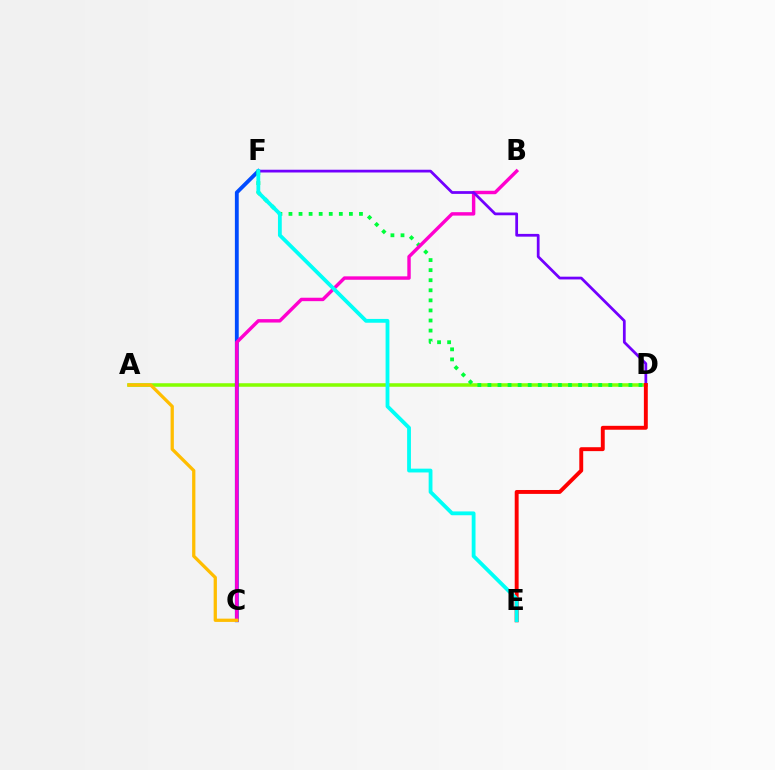{('A', 'D'): [{'color': '#84ff00', 'line_style': 'solid', 'thickness': 2.54}], ('C', 'F'): [{'color': '#004bff', 'line_style': 'solid', 'thickness': 2.77}], ('D', 'F'): [{'color': '#00ff39', 'line_style': 'dotted', 'thickness': 2.74}, {'color': '#7200ff', 'line_style': 'solid', 'thickness': 1.98}], ('B', 'C'): [{'color': '#ff00cf', 'line_style': 'solid', 'thickness': 2.46}], ('D', 'E'): [{'color': '#ff0000', 'line_style': 'solid', 'thickness': 2.81}], ('E', 'F'): [{'color': '#00fff6', 'line_style': 'solid', 'thickness': 2.74}], ('A', 'C'): [{'color': '#ffbd00', 'line_style': 'solid', 'thickness': 2.35}]}